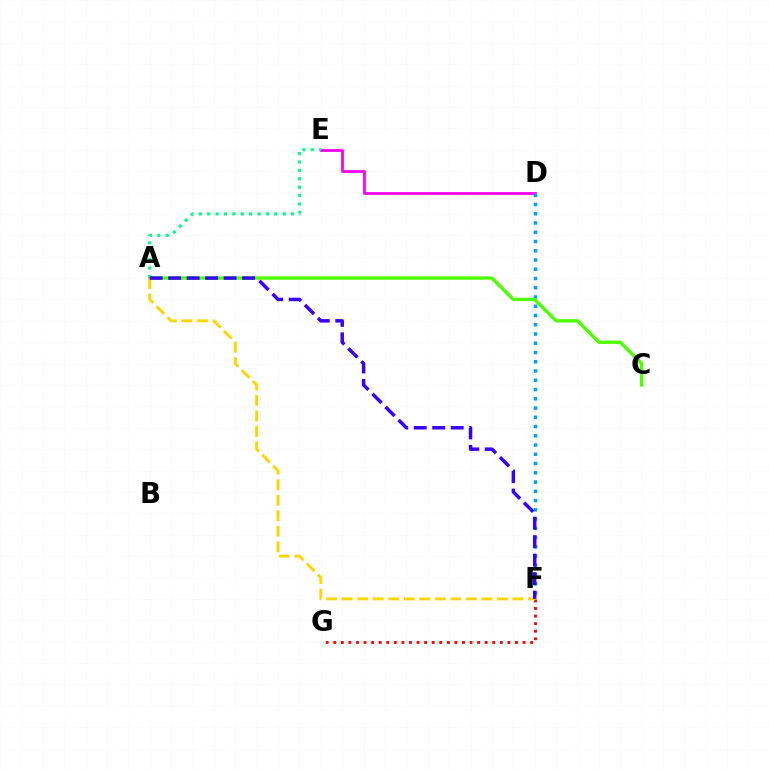{('D', 'E'): [{'color': '#ff00ed', 'line_style': 'solid', 'thickness': 1.99}], ('A', 'E'): [{'color': '#00ff86', 'line_style': 'dotted', 'thickness': 2.28}], ('F', 'G'): [{'color': '#ff0000', 'line_style': 'dotted', 'thickness': 2.06}], ('D', 'F'): [{'color': '#009eff', 'line_style': 'dotted', 'thickness': 2.51}], ('A', 'C'): [{'color': '#4fff00', 'line_style': 'solid', 'thickness': 2.42}], ('A', 'F'): [{'color': '#ffd500', 'line_style': 'dashed', 'thickness': 2.11}, {'color': '#3700ff', 'line_style': 'dashed', 'thickness': 2.51}]}